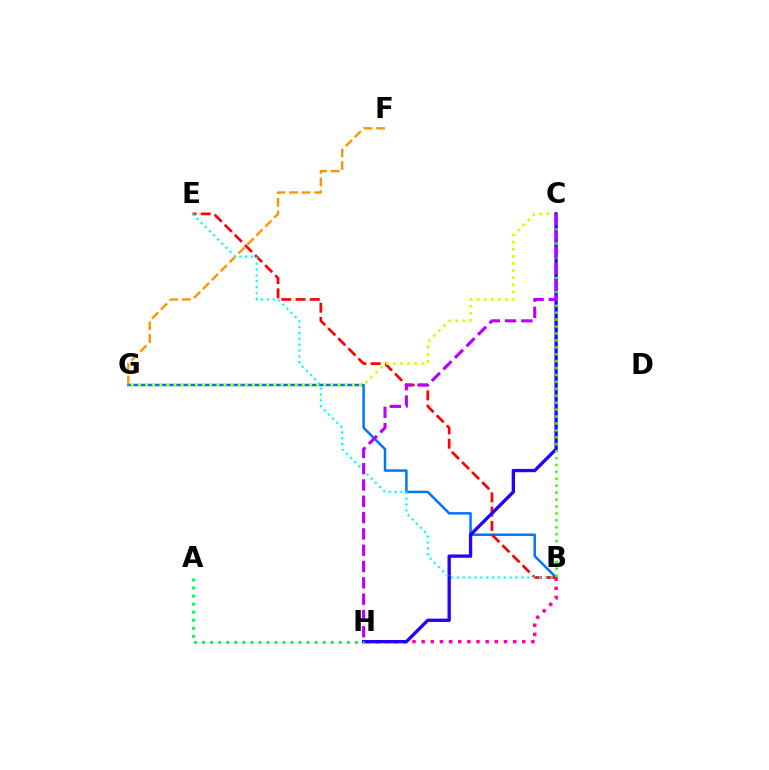{('B', 'G'): [{'color': '#0074ff', 'line_style': 'solid', 'thickness': 1.79}], ('B', 'E'): [{'color': '#ff0000', 'line_style': 'dashed', 'thickness': 1.94}, {'color': '#00fff6', 'line_style': 'dotted', 'thickness': 1.59}], ('C', 'G'): [{'color': '#d1ff00', 'line_style': 'dotted', 'thickness': 1.94}], ('F', 'G'): [{'color': '#ff9400', 'line_style': 'dashed', 'thickness': 1.71}], ('B', 'H'): [{'color': '#ff00ac', 'line_style': 'dotted', 'thickness': 2.48}], ('C', 'H'): [{'color': '#2500ff', 'line_style': 'solid', 'thickness': 2.39}, {'color': '#b900ff', 'line_style': 'dashed', 'thickness': 2.22}], ('B', 'C'): [{'color': '#3dff00', 'line_style': 'dotted', 'thickness': 1.88}], ('A', 'H'): [{'color': '#00ff5c', 'line_style': 'dotted', 'thickness': 2.19}]}